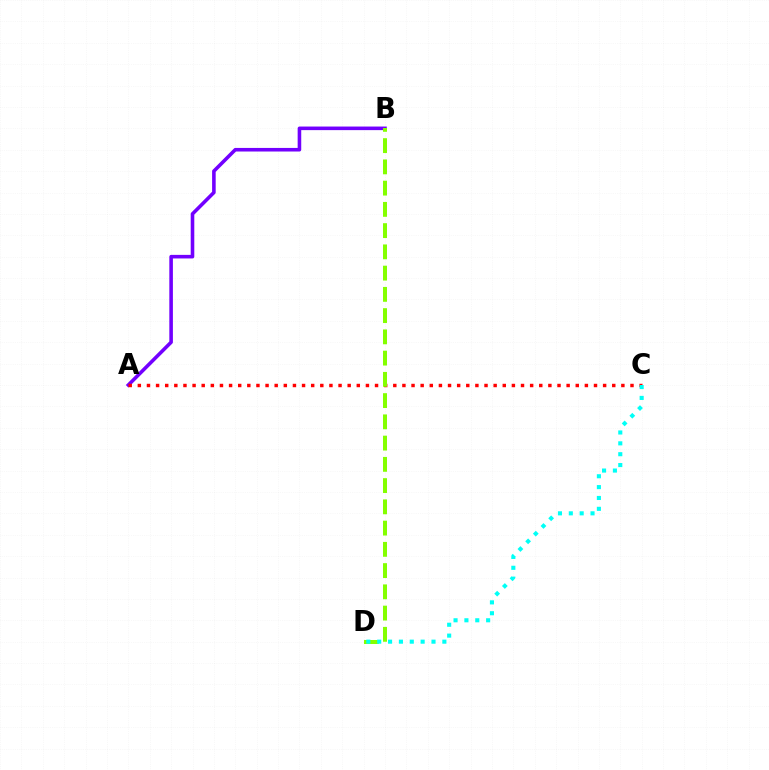{('A', 'B'): [{'color': '#7200ff', 'line_style': 'solid', 'thickness': 2.58}], ('A', 'C'): [{'color': '#ff0000', 'line_style': 'dotted', 'thickness': 2.48}], ('B', 'D'): [{'color': '#84ff00', 'line_style': 'dashed', 'thickness': 2.89}], ('C', 'D'): [{'color': '#00fff6', 'line_style': 'dotted', 'thickness': 2.95}]}